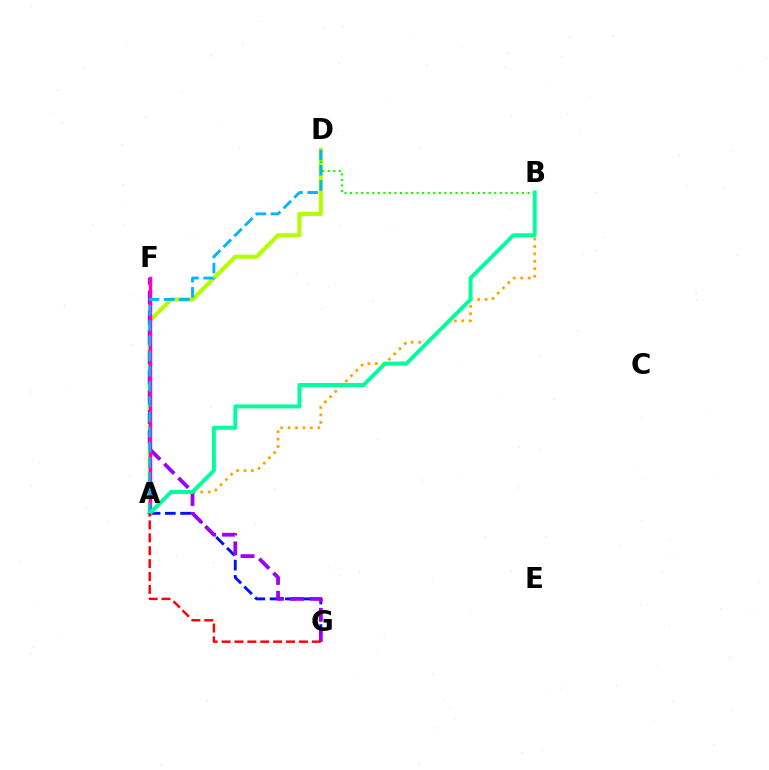{('A', 'G'): [{'color': '#0010ff', 'line_style': 'dashed', 'thickness': 2.08}, {'color': '#ff0000', 'line_style': 'dashed', 'thickness': 1.75}], ('A', 'B'): [{'color': '#ffa500', 'line_style': 'dotted', 'thickness': 2.02}, {'color': '#00ff9d', 'line_style': 'solid', 'thickness': 2.85}], ('A', 'D'): [{'color': '#b3ff00', 'line_style': 'solid', 'thickness': 2.96}, {'color': '#00b5ff', 'line_style': 'dashed', 'thickness': 2.07}], ('F', 'G'): [{'color': '#9b00ff', 'line_style': 'dashed', 'thickness': 2.71}], ('A', 'F'): [{'color': '#ff00bd', 'line_style': 'solid', 'thickness': 2.46}], ('B', 'D'): [{'color': '#08ff00', 'line_style': 'dotted', 'thickness': 1.51}]}